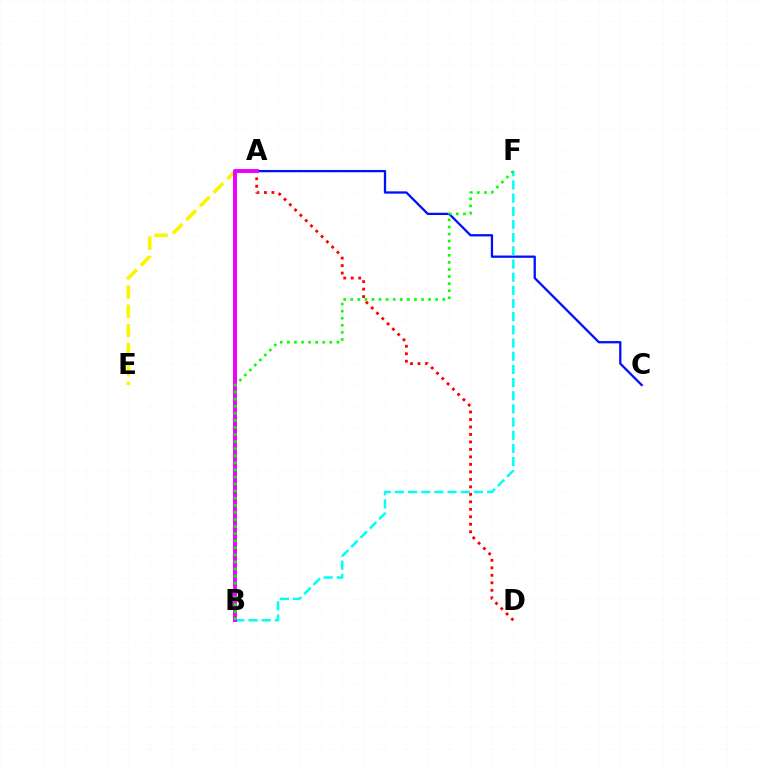{('A', 'D'): [{'color': '#ff0000', 'line_style': 'dotted', 'thickness': 2.03}], ('A', 'C'): [{'color': '#0010ff', 'line_style': 'solid', 'thickness': 1.65}], ('B', 'F'): [{'color': '#00fff6', 'line_style': 'dashed', 'thickness': 1.79}, {'color': '#08ff00', 'line_style': 'dotted', 'thickness': 1.92}], ('A', 'E'): [{'color': '#fcf500', 'line_style': 'dashed', 'thickness': 2.61}], ('A', 'B'): [{'color': '#ee00ff', 'line_style': 'solid', 'thickness': 2.84}]}